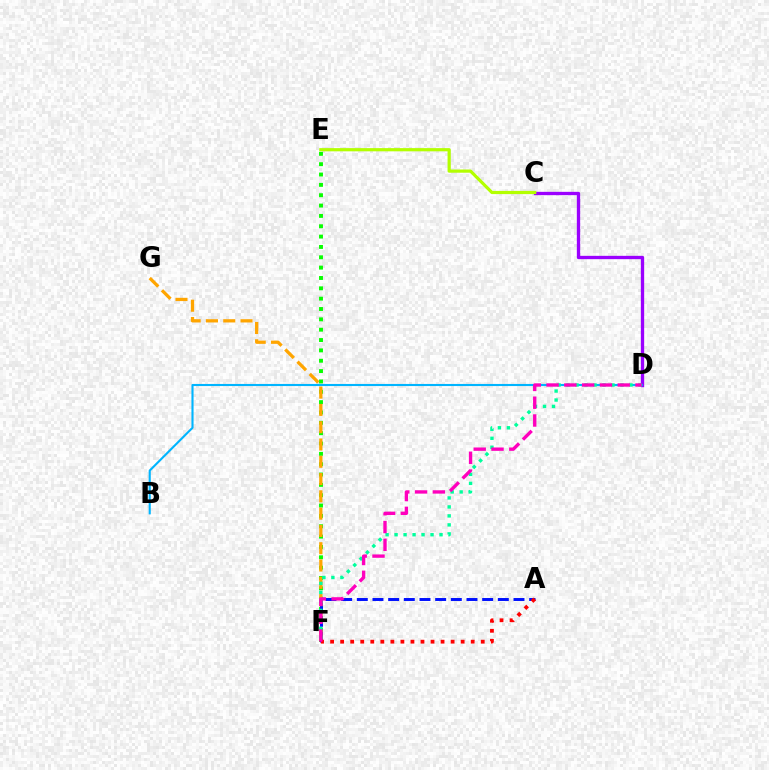{('E', 'F'): [{'color': '#08ff00', 'line_style': 'dotted', 'thickness': 2.81}], ('C', 'D'): [{'color': '#9b00ff', 'line_style': 'solid', 'thickness': 2.39}], ('B', 'D'): [{'color': '#00b5ff', 'line_style': 'solid', 'thickness': 1.52}], ('A', 'F'): [{'color': '#0010ff', 'line_style': 'dashed', 'thickness': 2.13}, {'color': '#ff0000', 'line_style': 'dotted', 'thickness': 2.73}], ('F', 'G'): [{'color': '#ffa500', 'line_style': 'dashed', 'thickness': 2.35}], ('D', 'F'): [{'color': '#00ff9d', 'line_style': 'dotted', 'thickness': 2.44}, {'color': '#ff00bd', 'line_style': 'dashed', 'thickness': 2.42}], ('C', 'E'): [{'color': '#b3ff00', 'line_style': 'solid', 'thickness': 2.31}]}